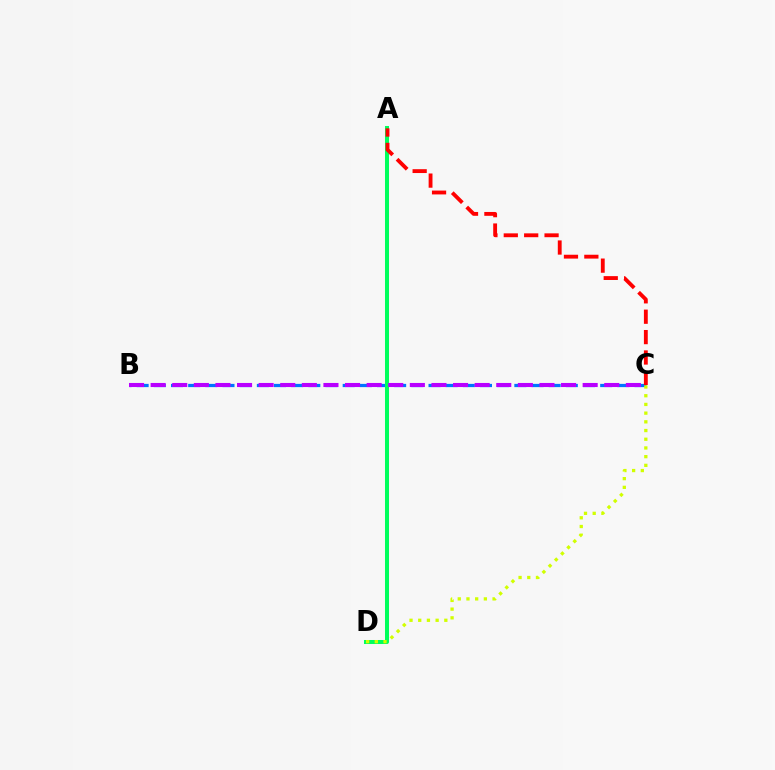{('B', 'C'): [{'color': '#0074ff', 'line_style': 'dashed', 'thickness': 2.33}, {'color': '#b900ff', 'line_style': 'dashed', 'thickness': 2.93}], ('A', 'D'): [{'color': '#00ff5c', 'line_style': 'solid', 'thickness': 2.89}], ('A', 'C'): [{'color': '#ff0000', 'line_style': 'dashed', 'thickness': 2.77}], ('C', 'D'): [{'color': '#d1ff00', 'line_style': 'dotted', 'thickness': 2.36}]}